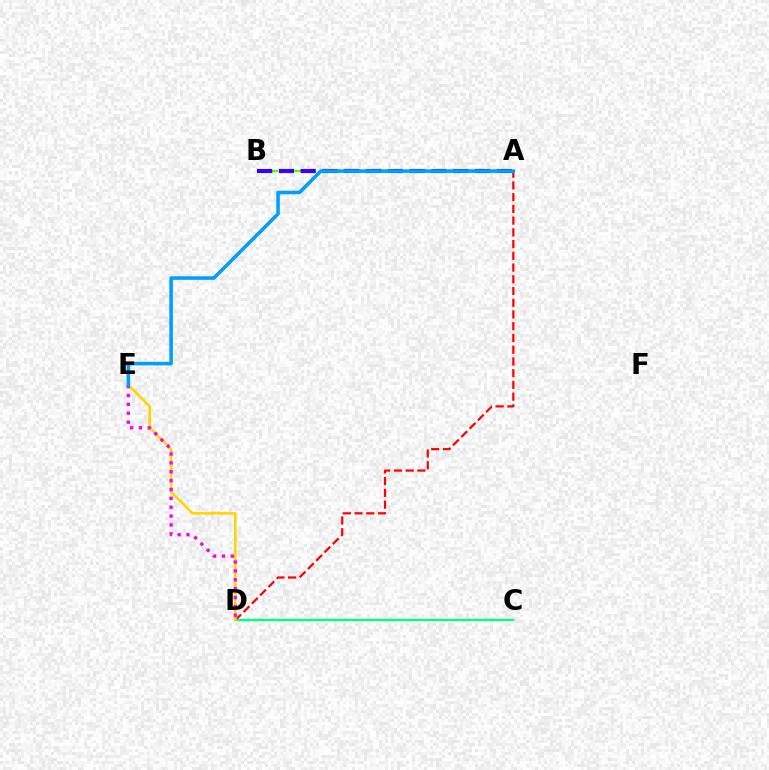{('A', 'D'): [{'color': '#ff0000', 'line_style': 'dashed', 'thickness': 1.59}], ('C', 'D'): [{'color': '#00ff86', 'line_style': 'solid', 'thickness': 1.68}], ('D', 'E'): [{'color': '#ffd500', 'line_style': 'solid', 'thickness': 1.85}, {'color': '#ff00ed', 'line_style': 'dotted', 'thickness': 2.41}], ('A', 'B'): [{'color': '#4fff00', 'line_style': 'dashed', 'thickness': 1.68}, {'color': '#3700ff', 'line_style': 'dashed', 'thickness': 2.96}], ('A', 'E'): [{'color': '#009eff', 'line_style': 'solid', 'thickness': 2.56}]}